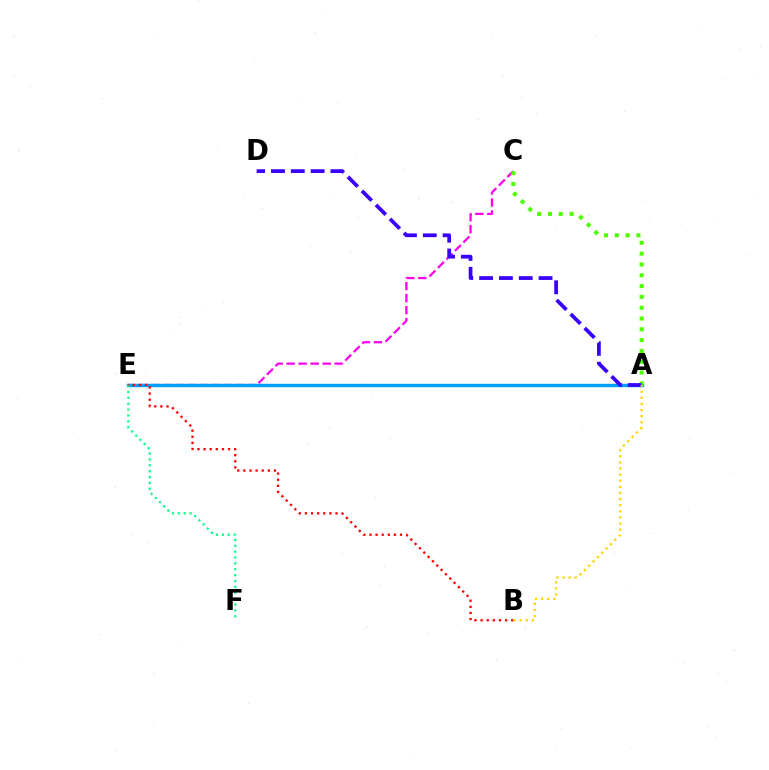{('C', 'E'): [{'color': '#ff00ed', 'line_style': 'dashed', 'thickness': 1.63}], ('A', 'E'): [{'color': '#009eff', 'line_style': 'solid', 'thickness': 2.48}], ('E', 'F'): [{'color': '#00ff86', 'line_style': 'dotted', 'thickness': 1.6}], ('A', 'C'): [{'color': '#4fff00', 'line_style': 'dotted', 'thickness': 2.94}], ('B', 'E'): [{'color': '#ff0000', 'line_style': 'dotted', 'thickness': 1.66}], ('A', 'D'): [{'color': '#3700ff', 'line_style': 'dashed', 'thickness': 2.69}], ('A', 'B'): [{'color': '#ffd500', 'line_style': 'dotted', 'thickness': 1.66}]}